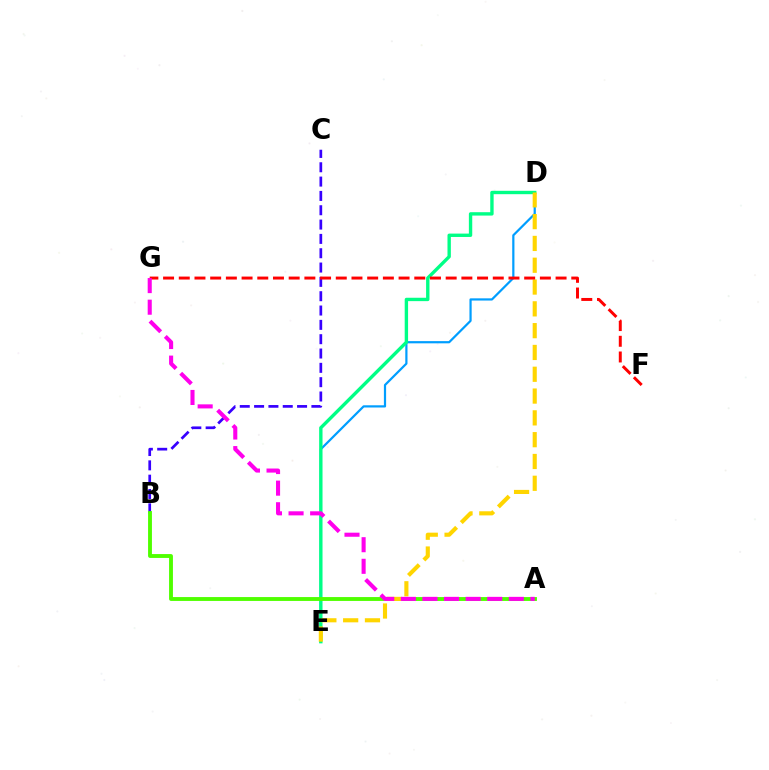{('D', 'E'): [{'color': '#009eff', 'line_style': 'solid', 'thickness': 1.59}, {'color': '#00ff86', 'line_style': 'solid', 'thickness': 2.43}, {'color': '#ffd500', 'line_style': 'dashed', 'thickness': 2.96}], ('B', 'C'): [{'color': '#3700ff', 'line_style': 'dashed', 'thickness': 1.95}], ('A', 'B'): [{'color': '#4fff00', 'line_style': 'solid', 'thickness': 2.79}], ('F', 'G'): [{'color': '#ff0000', 'line_style': 'dashed', 'thickness': 2.13}], ('A', 'G'): [{'color': '#ff00ed', 'line_style': 'dashed', 'thickness': 2.93}]}